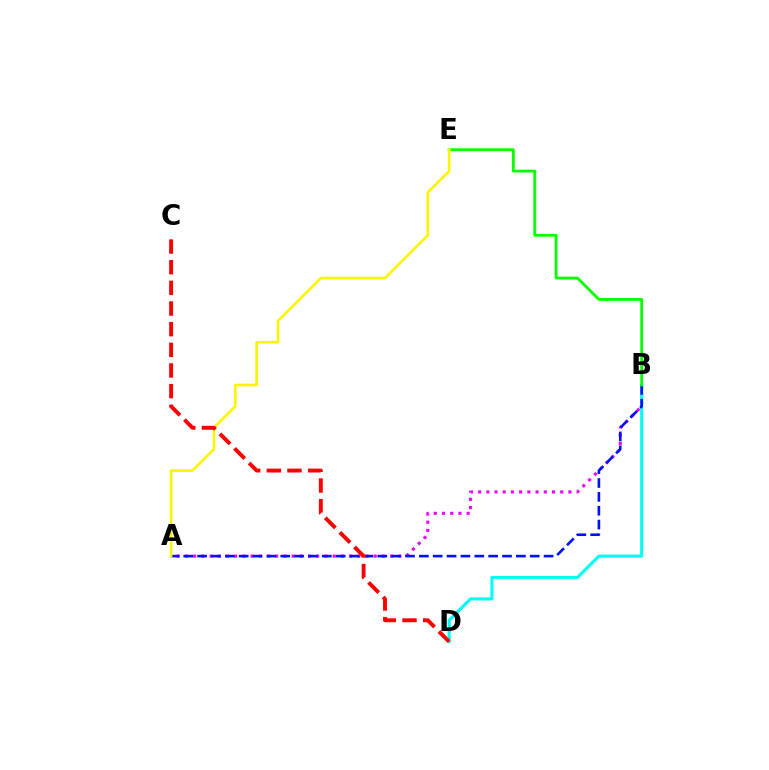{('A', 'B'): [{'color': '#ee00ff', 'line_style': 'dotted', 'thickness': 2.23}, {'color': '#0010ff', 'line_style': 'dashed', 'thickness': 1.88}], ('B', 'D'): [{'color': '#00fff6', 'line_style': 'solid', 'thickness': 2.22}], ('B', 'E'): [{'color': '#08ff00', 'line_style': 'solid', 'thickness': 2.04}], ('A', 'E'): [{'color': '#fcf500', 'line_style': 'solid', 'thickness': 1.91}], ('C', 'D'): [{'color': '#ff0000', 'line_style': 'dashed', 'thickness': 2.81}]}